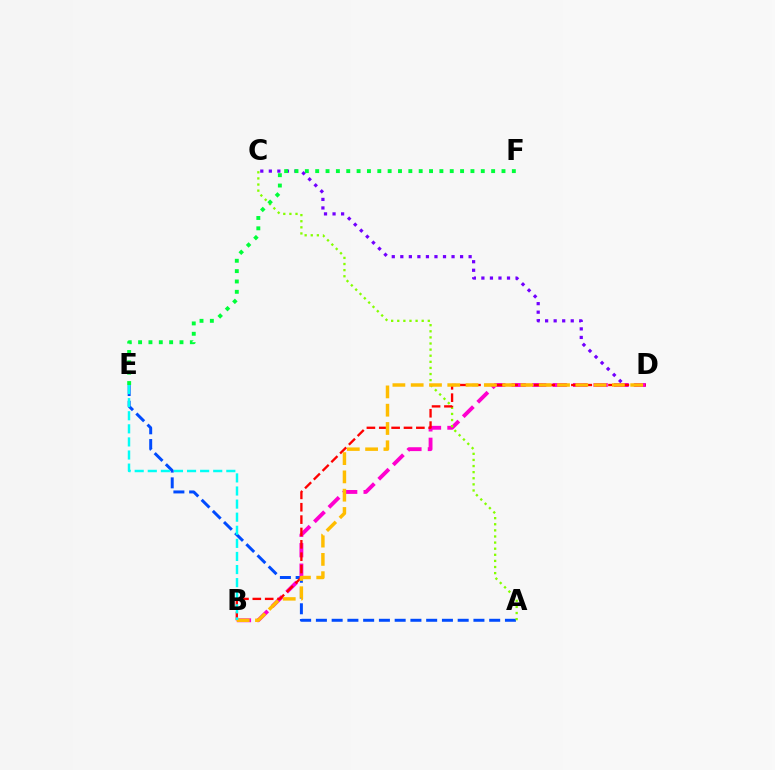{('C', 'D'): [{'color': '#7200ff', 'line_style': 'dotted', 'thickness': 2.32}], ('A', 'E'): [{'color': '#004bff', 'line_style': 'dashed', 'thickness': 2.14}], ('B', 'D'): [{'color': '#ff00cf', 'line_style': 'dashed', 'thickness': 2.78}, {'color': '#ff0000', 'line_style': 'dashed', 'thickness': 1.68}, {'color': '#ffbd00', 'line_style': 'dashed', 'thickness': 2.48}], ('A', 'C'): [{'color': '#84ff00', 'line_style': 'dotted', 'thickness': 1.66}], ('E', 'F'): [{'color': '#00ff39', 'line_style': 'dotted', 'thickness': 2.81}], ('B', 'E'): [{'color': '#00fff6', 'line_style': 'dashed', 'thickness': 1.78}]}